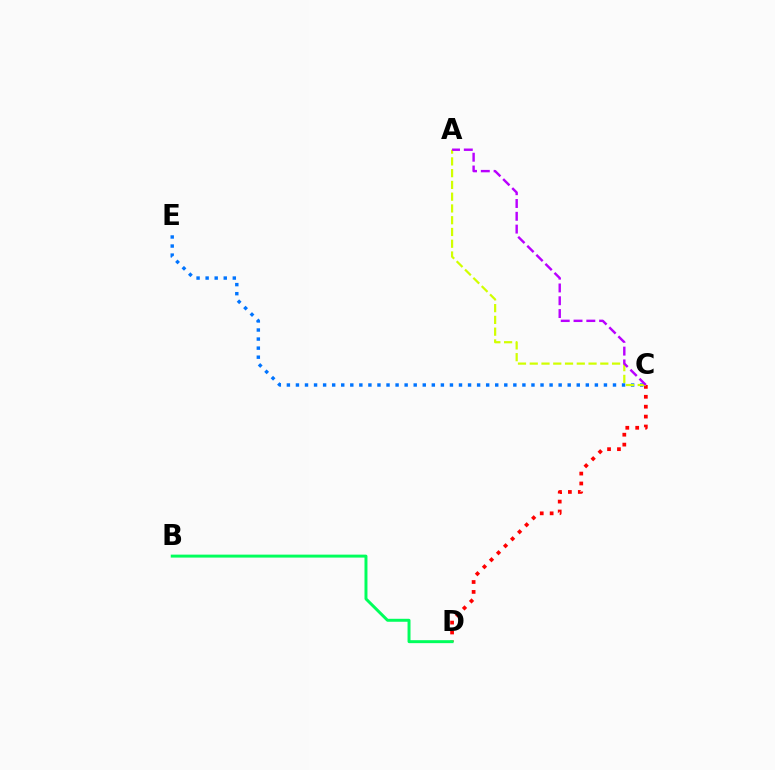{('C', 'D'): [{'color': '#ff0000', 'line_style': 'dotted', 'thickness': 2.69}], ('C', 'E'): [{'color': '#0074ff', 'line_style': 'dotted', 'thickness': 2.46}], ('A', 'C'): [{'color': '#d1ff00', 'line_style': 'dashed', 'thickness': 1.6}, {'color': '#b900ff', 'line_style': 'dashed', 'thickness': 1.74}], ('B', 'D'): [{'color': '#00ff5c', 'line_style': 'solid', 'thickness': 2.13}]}